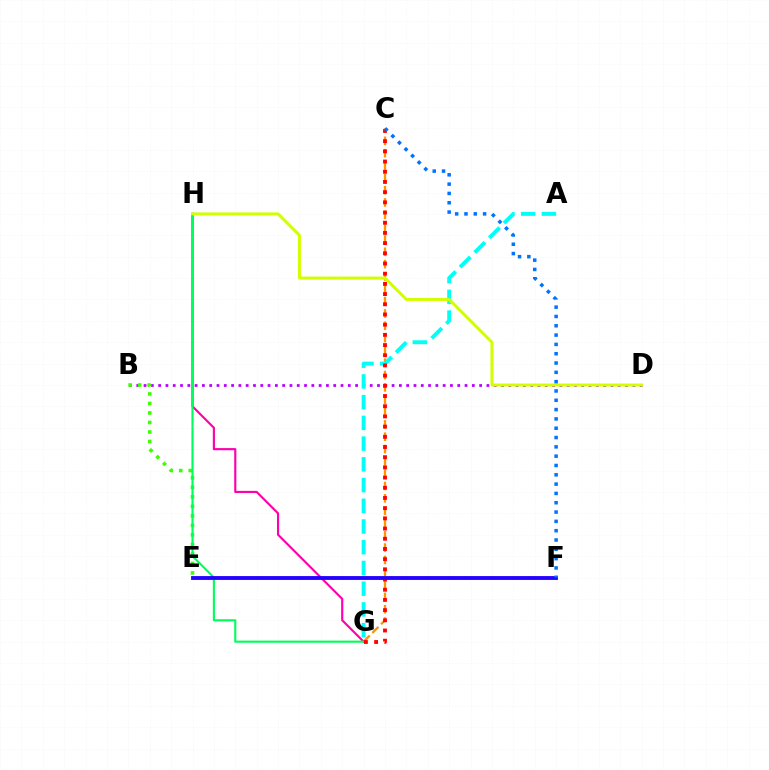{('B', 'D'): [{'color': '#b900ff', 'line_style': 'dotted', 'thickness': 1.98}], ('B', 'E'): [{'color': '#3dff00', 'line_style': 'dotted', 'thickness': 2.58}], ('C', 'G'): [{'color': '#ff9400', 'line_style': 'dashed', 'thickness': 1.67}, {'color': '#ff0000', 'line_style': 'dotted', 'thickness': 2.77}], ('A', 'G'): [{'color': '#00fff6', 'line_style': 'dashed', 'thickness': 2.82}], ('G', 'H'): [{'color': '#ff00ac', 'line_style': 'solid', 'thickness': 1.55}, {'color': '#00ff5c', 'line_style': 'solid', 'thickness': 1.53}], ('E', 'F'): [{'color': '#2500ff', 'line_style': 'solid', 'thickness': 2.77}], ('D', 'H'): [{'color': '#d1ff00', 'line_style': 'solid', 'thickness': 2.14}], ('C', 'F'): [{'color': '#0074ff', 'line_style': 'dotted', 'thickness': 2.53}]}